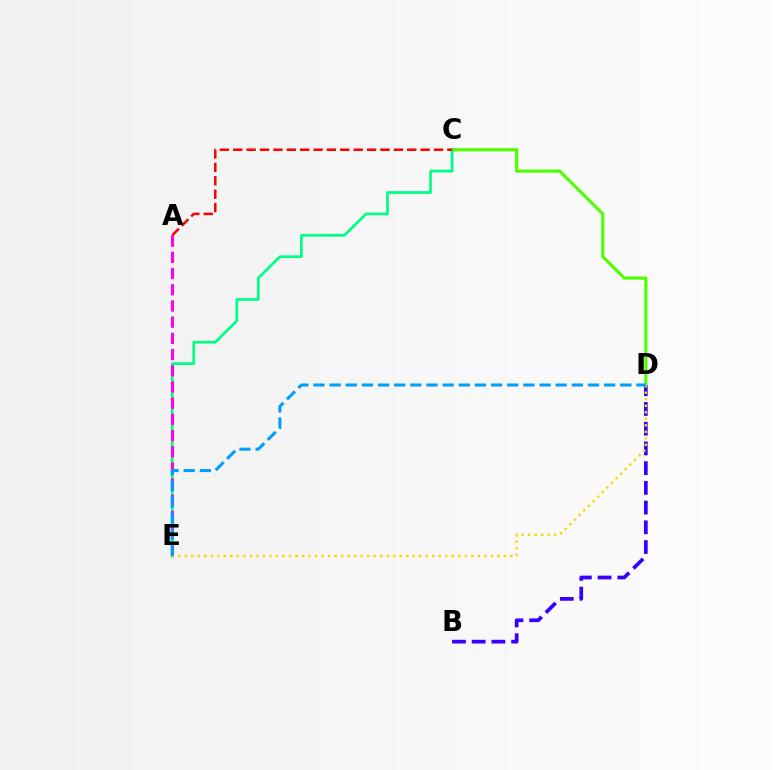{('C', 'D'): [{'color': '#4fff00', 'line_style': 'solid', 'thickness': 2.25}], ('B', 'D'): [{'color': '#3700ff', 'line_style': 'dashed', 'thickness': 2.68}], ('C', 'E'): [{'color': '#00ff86', 'line_style': 'solid', 'thickness': 1.95}], ('A', 'E'): [{'color': '#ff00ed', 'line_style': 'dashed', 'thickness': 2.2}], ('A', 'C'): [{'color': '#ff0000', 'line_style': 'dashed', 'thickness': 1.82}], ('D', 'E'): [{'color': '#ffd500', 'line_style': 'dotted', 'thickness': 1.77}, {'color': '#009eff', 'line_style': 'dashed', 'thickness': 2.19}]}